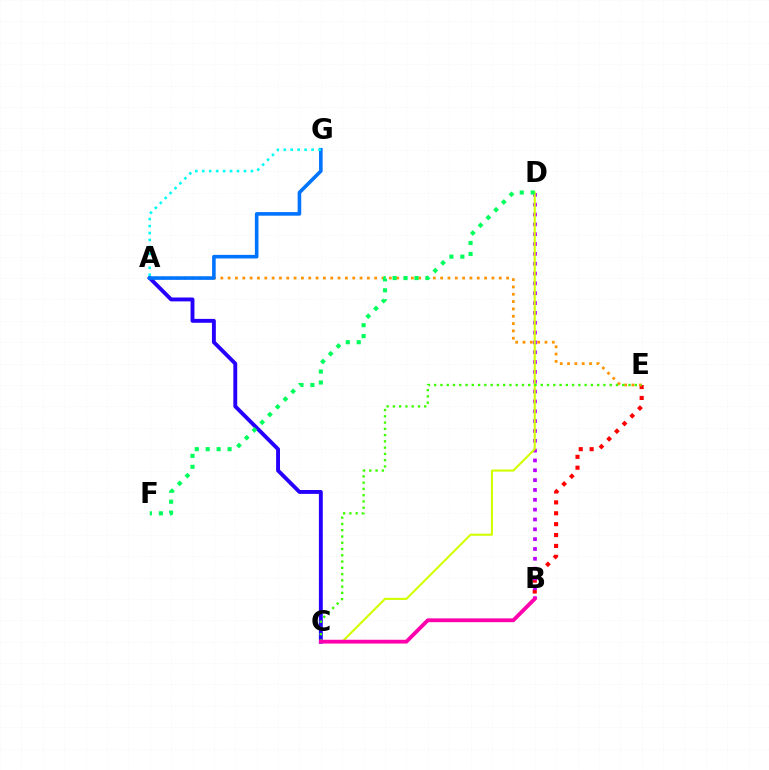{('B', 'E'): [{'color': '#ff0000', 'line_style': 'dotted', 'thickness': 2.96}], ('B', 'D'): [{'color': '#b900ff', 'line_style': 'dotted', 'thickness': 2.67}], ('A', 'E'): [{'color': '#ff9400', 'line_style': 'dotted', 'thickness': 1.99}], ('A', 'C'): [{'color': '#2500ff', 'line_style': 'solid', 'thickness': 2.8}], ('C', 'D'): [{'color': '#d1ff00', 'line_style': 'solid', 'thickness': 1.5}], ('A', 'G'): [{'color': '#0074ff', 'line_style': 'solid', 'thickness': 2.58}, {'color': '#00fff6', 'line_style': 'dotted', 'thickness': 1.89}], ('C', 'E'): [{'color': '#3dff00', 'line_style': 'dotted', 'thickness': 1.7}], ('D', 'F'): [{'color': '#00ff5c', 'line_style': 'dotted', 'thickness': 2.97}], ('B', 'C'): [{'color': '#ff00ac', 'line_style': 'solid', 'thickness': 2.75}]}